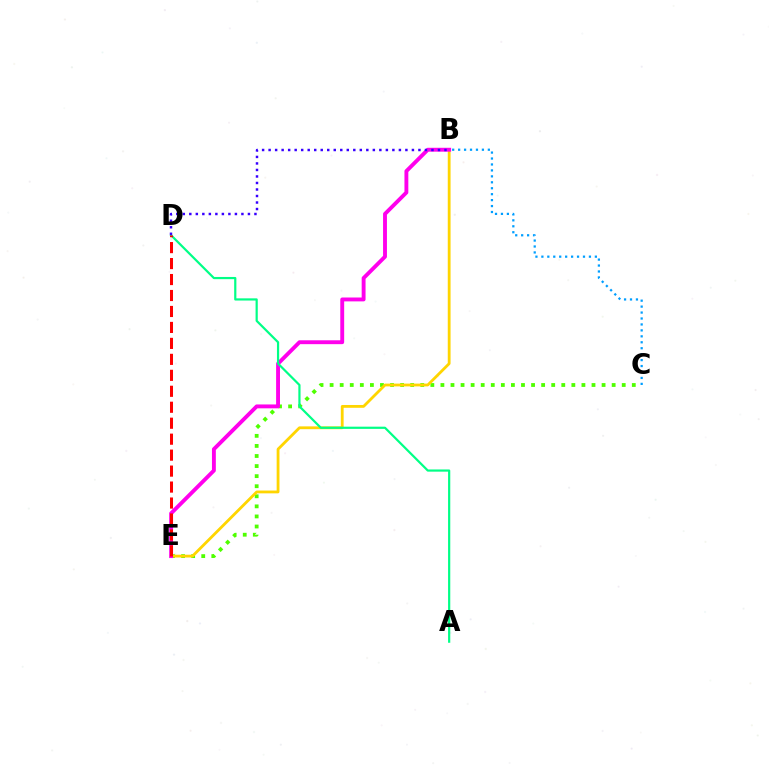{('C', 'E'): [{'color': '#4fff00', 'line_style': 'dotted', 'thickness': 2.74}], ('B', 'E'): [{'color': '#ffd500', 'line_style': 'solid', 'thickness': 2.02}, {'color': '#ff00ed', 'line_style': 'solid', 'thickness': 2.8}], ('A', 'D'): [{'color': '#00ff86', 'line_style': 'solid', 'thickness': 1.58}], ('B', 'D'): [{'color': '#3700ff', 'line_style': 'dotted', 'thickness': 1.77}], ('B', 'C'): [{'color': '#009eff', 'line_style': 'dotted', 'thickness': 1.61}], ('D', 'E'): [{'color': '#ff0000', 'line_style': 'dashed', 'thickness': 2.17}]}